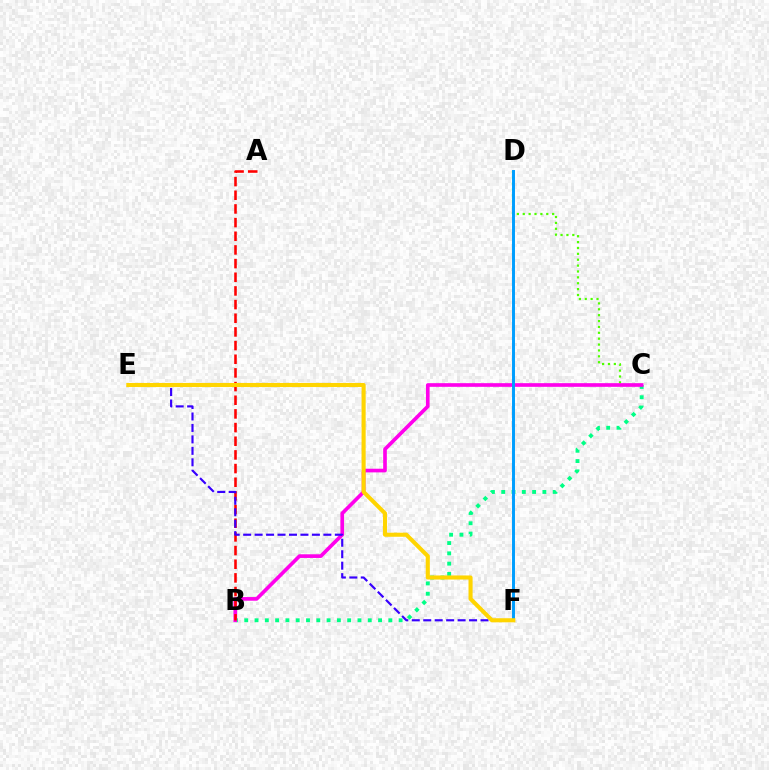{('C', 'D'): [{'color': '#4fff00', 'line_style': 'dotted', 'thickness': 1.6}], ('B', 'C'): [{'color': '#00ff86', 'line_style': 'dotted', 'thickness': 2.8}, {'color': '#ff00ed', 'line_style': 'solid', 'thickness': 2.63}], ('A', 'B'): [{'color': '#ff0000', 'line_style': 'dashed', 'thickness': 1.86}], ('E', 'F'): [{'color': '#3700ff', 'line_style': 'dashed', 'thickness': 1.56}, {'color': '#ffd500', 'line_style': 'solid', 'thickness': 2.94}], ('D', 'F'): [{'color': '#009eff', 'line_style': 'solid', 'thickness': 2.13}]}